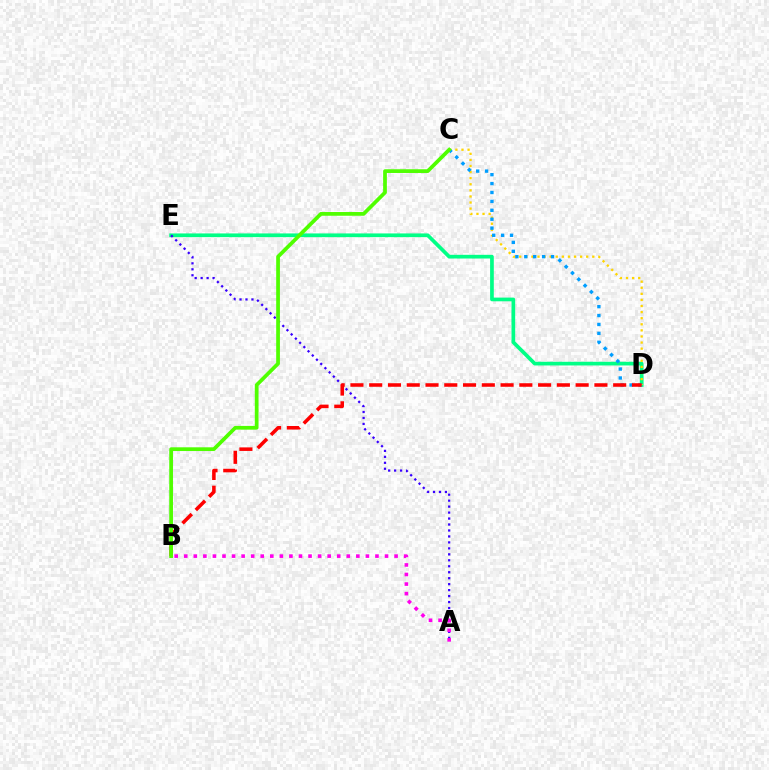{('D', 'E'): [{'color': '#00ff86', 'line_style': 'solid', 'thickness': 2.66}], ('A', 'E'): [{'color': '#3700ff', 'line_style': 'dotted', 'thickness': 1.62}], ('C', 'D'): [{'color': '#ffd500', 'line_style': 'dotted', 'thickness': 1.65}, {'color': '#009eff', 'line_style': 'dotted', 'thickness': 2.42}], ('B', 'D'): [{'color': '#ff0000', 'line_style': 'dashed', 'thickness': 2.55}], ('B', 'C'): [{'color': '#4fff00', 'line_style': 'solid', 'thickness': 2.69}], ('A', 'B'): [{'color': '#ff00ed', 'line_style': 'dotted', 'thickness': 2.6}]}